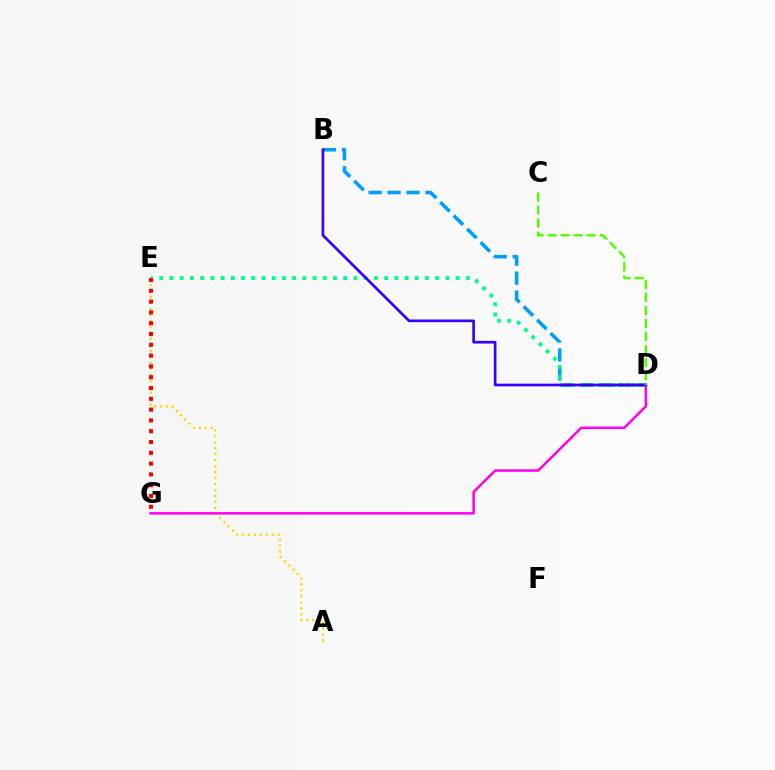{('A', 'E'): [{'color': '#ffd500', 'line_style': 'dotted', 'thickness': 1.62}], ('B', 'D'): [{'color': '#009eff', 'line_style': 'dashed', 'thickness': 2.57}, {'color': '#3700ff', 'line_style': 'solid', 'thickness': 1.92}], ('D', 'G'): [{'color': '#ff00ed', 'line_style': 'solid', 'thickness': 1.82}], ('D', 'E'): [{'color': '#00ff86', 'line_style': 'dotted', 'thickness': 2.78}], ('E', 'G'): [{'color': '#ff0000', 'line_style': 'dotted', 'thickness': 2.93}], ('C', 'D'): [{'color': '#4fff00', 'line_style': 'dashed', 'thickness': 1.77}]}